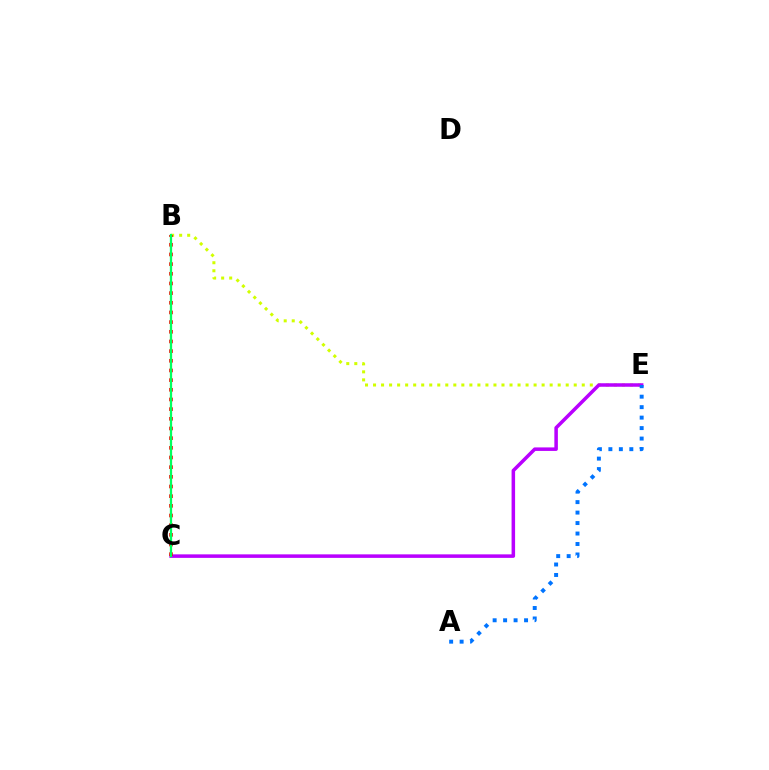{('B', 'E'): [{'color': '#d1ff00', 'line_style': 'dotted', 'thickness': 2.18}], ('C', 'E'): [{'color': '#b900ff', 'line_style': 'solid', 'thickness': 2.53}], ('B', 'C'): [{'color': '#ff0000', 'line_style': 'dotted', 'thickness': 2.63}, {'color': '#00ff5c', 'line_style': 'solid', 'thickness': 1.64}], ('A', 'E'): [{'color': '#0074ff', 'line_style': 'dotted', 'thickness': 2.85}]}